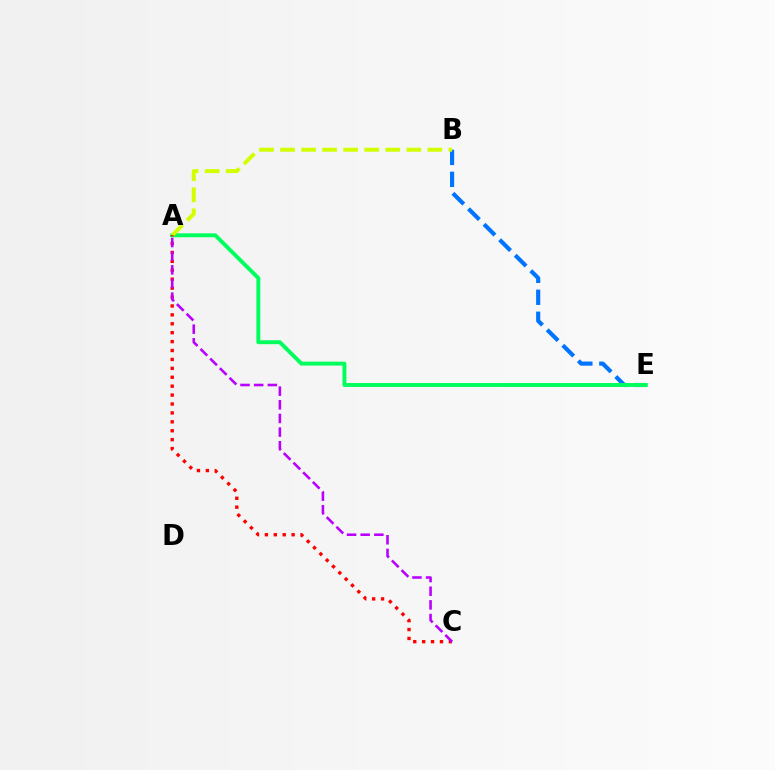{('B', 'E'): [{'color': '#0074ff', 'line_style': 'dashed', 'thickness': 2.98}], ('A', 'E'): [{'color': '#00ff5c', 'line_style': 'solid', 'thickness': 2.83}], ('A', 'B'): [{'color': '#d1ff00', 'line_style': 'dashed', 'thickness': 2.86}], ('A', 'C'): [{'color': '#ff0000', 'line_style': 'dotted', 'thickness': 2.42}, {'color': '#b900ff', 'line_style': 'dashed', 'thickness': 1.86}]}